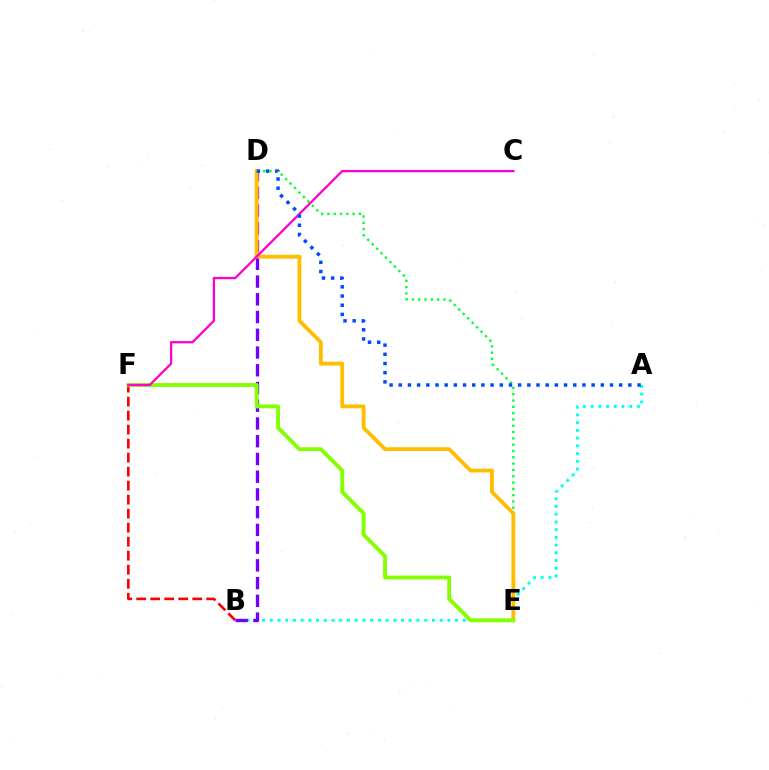{('B', 'F'): [{'color': '#ff0000', 'line_style': 'dashed', 'thickness': 1.9}], ('A', 'B'): [{'color': '#00fff6', 'line_style': 'dotted', 'thickness': 2.1}], ('B', 'D'): [{'color': '#7200ff', 'line_style': 'dashed', 'thickness': 2.41}], ('D', 'E'): [{'color': '#00ff39', 'line_style': 'dotted', 'thickness': 1.71}, {'color': '#ffbd00', 'line_style': 'solid', 'thickness': 2.75}], ('E', 'F'): [{'color': '#84ff00', 'line_style': 'solid', 'thickness': 2.77}], ('C', 'F'): [{'color': '#ff00cf', 'line_style': 'solid', 'thickness': 1.65}], ('A', 'D'): [{'color': '#004bff', 'line_style': 'dotted', 'thickness': 2.5}]}